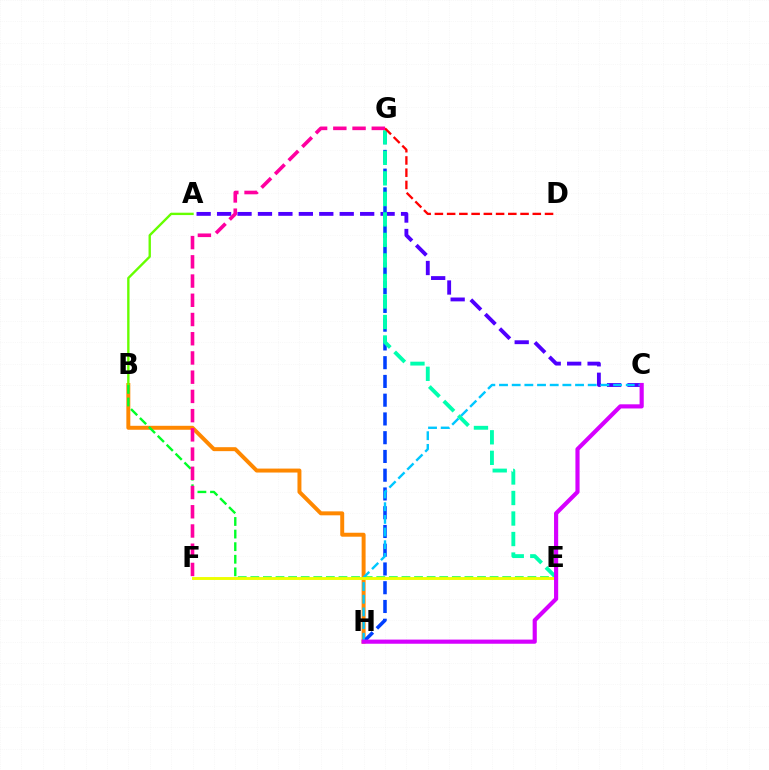{('B', 'H'): [{'color': '#ff8800', 'line_style': 'solid', 'thickness': 2.85}], ('A', 'C'): [{'color': '#4f00ff', 'line_style': 'dashed', 'thickness': 2.78}], ('A', 'B'): [{'color': '#66ff00', 'line_style': 'solid', 'thickness': 1.71}], ('B', 'E'): [{'color': '#00ff27', 'line_style': 'dashed', 'thickness': 1.71}], ('G', 'H'): [{'color': '#003fff', 'line_style': 'dashed', 'thickness': 2.55}], ('E', 'G'): [{'color': '#00ffaf', 'line_style': 'dashed', 'thickness': 2.79}], ('C', 'H'): [{'color': '#00c7ff', 'line_style': 'dashed', 'thickness': 1.72}, {'color': '#d600ff', 'line_style': 'solid', 'thickness': 2.99}], ('E', 'F'): [{'color': '#eeff00', 'line_style': 'solid', 'thickness': 2.09}], ('D', 'G'): [{'color': '#ff0000', 'line_style': 'dashed', 'thickness': 1.66}], ('F', 'G'): [{'color': '#ff00a0', 'line_style': 'dashed', 'thickness': 2.61}]}